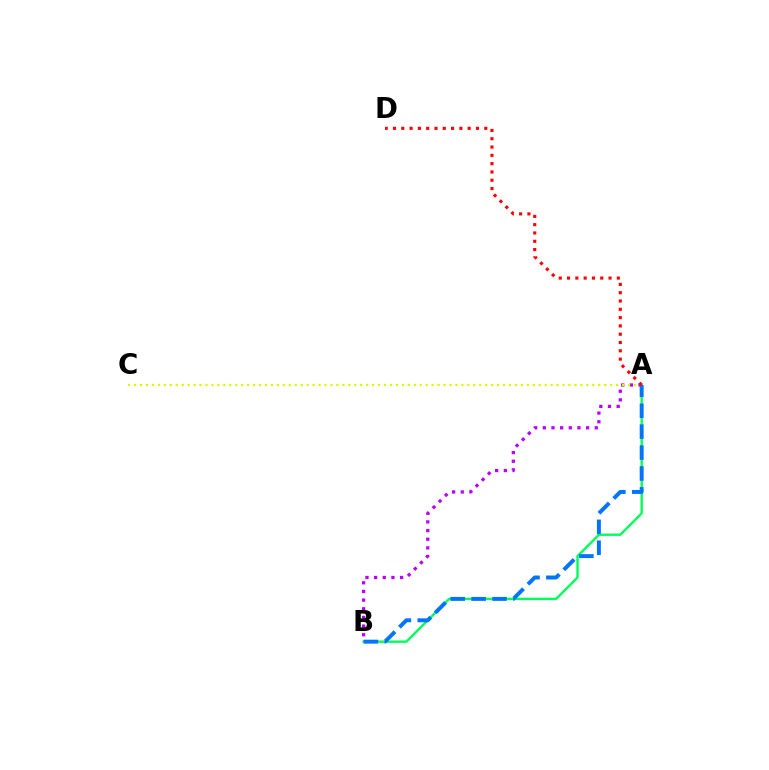{('A', 'B'): [{'color': '#00ff5c', 'line_style': 'solid', 'thickness': 1.72}, {'color': '#b900ff', 'line_style': 'dotted', 'thickness': 2.35}, {'color': '#0074ff', 'line_style': 'dashed', 'thickness': 2.84}], ('A', 'C'): [{'color': '#d1ff00', 'line_style': 'dotted', 'thickness': 1.62}], ('A', 'D'): [{'color': '#ff0000', 'line_style': 'dotted', 'thickness': 2.25}]}